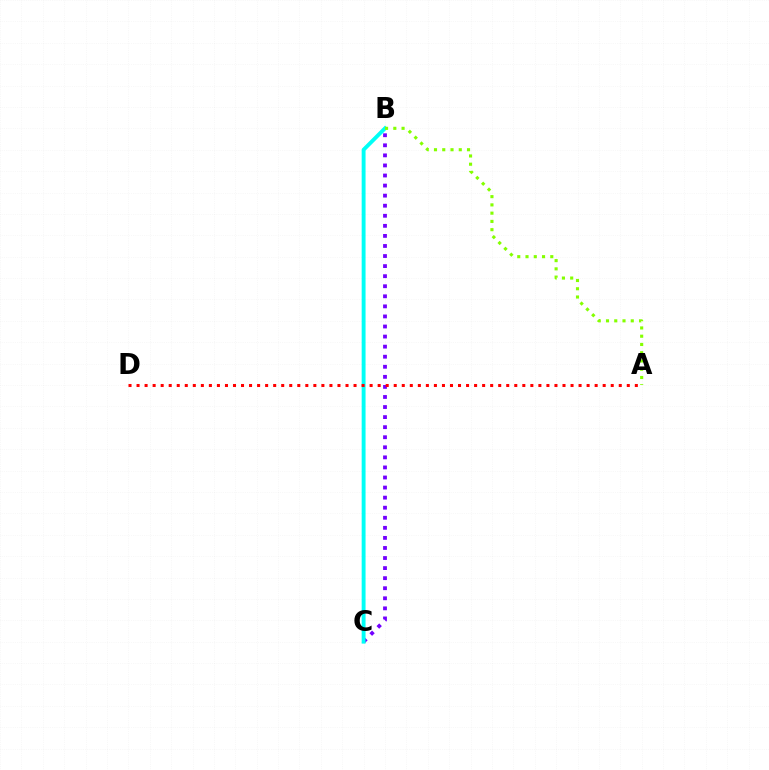{('B', 'C'): [{'color': '#7200ff', 'line_style': 'dotted', 'thickness': 2.74}, {'color': '#00fff6', 'line_style': 'solid', 'thickness': 2.8}], ('A', 'D'): [{'color': '#ff0000', 'line_style': 'dotted', 'thickness': 2.18}], ('A', 'B'): [{'color': '#84ff00', 'line_style': 'dotted', 'thickness': 2.24}]}